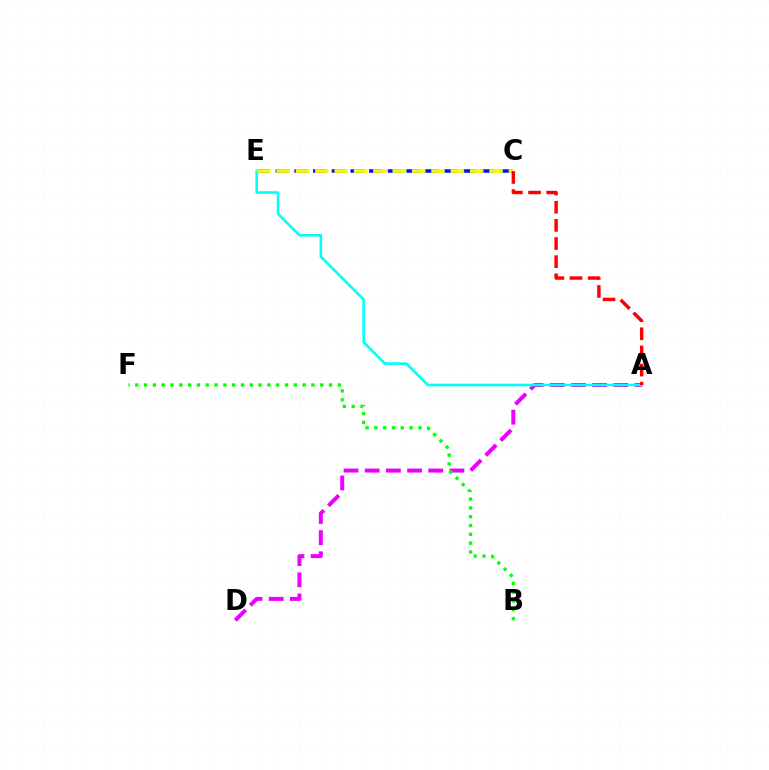{('A', 'D'): [{'color': '#ee00ff', 'line_style': 'dashed', 'thickness': 2.88}], ('C', 'E'): [{'color': '#0010ff', 'line_style': 'dashed', 'thickness': 2.54}, {'color': '#fcf500', 'line_style': 'dashed', 'thickness': 2.63}], ('A', 'E'): [{'color': '#00fff6', 'line_style': 'solid', 'thickness': 1.86}], ('A', 'C'): [{'color': '#ff0000', 'line_style': 'dashed', 'thickness': 2.46}], ('B', 'F'): [{'color': '#08ff00', 'line_style': 'dotted', 'thickness': 2.39}]}